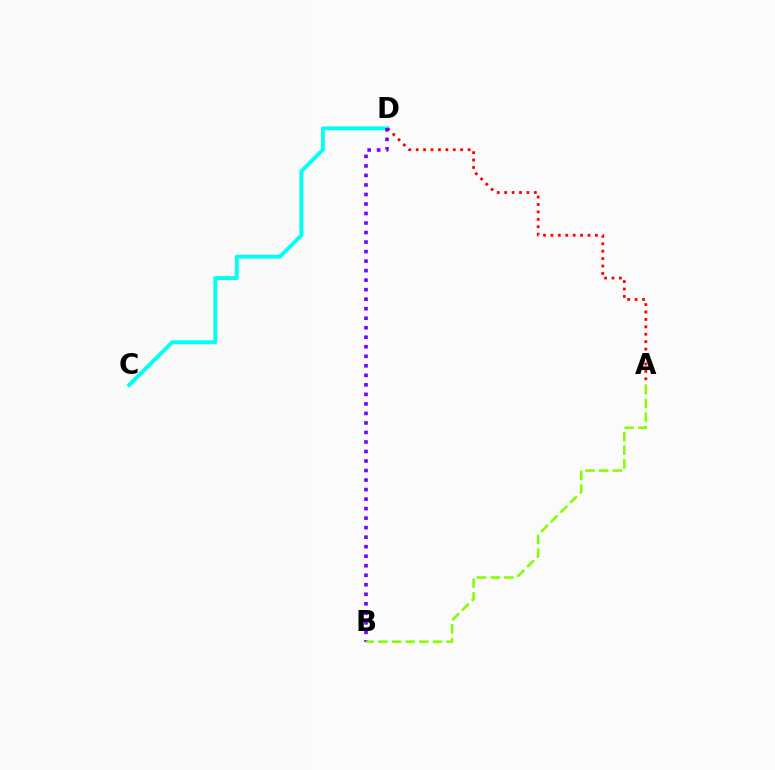{('C', 'D'): [{'color': '#00fff6', 'line_style': 'solid', 'thickness': 2.8}], ('A', 'D'): [{'color': '#ff0000', 'line_style': 'dotted', 'thickness': 2.02}], ('B', 'D'): [{'color': '#7200ff', 'line_style': 'dotted', 'thickness': 2.59}], ('A', 'B'): [{'color': '#84ff00', 'line_style': 'dashed', 'thickness': 1.86}]}